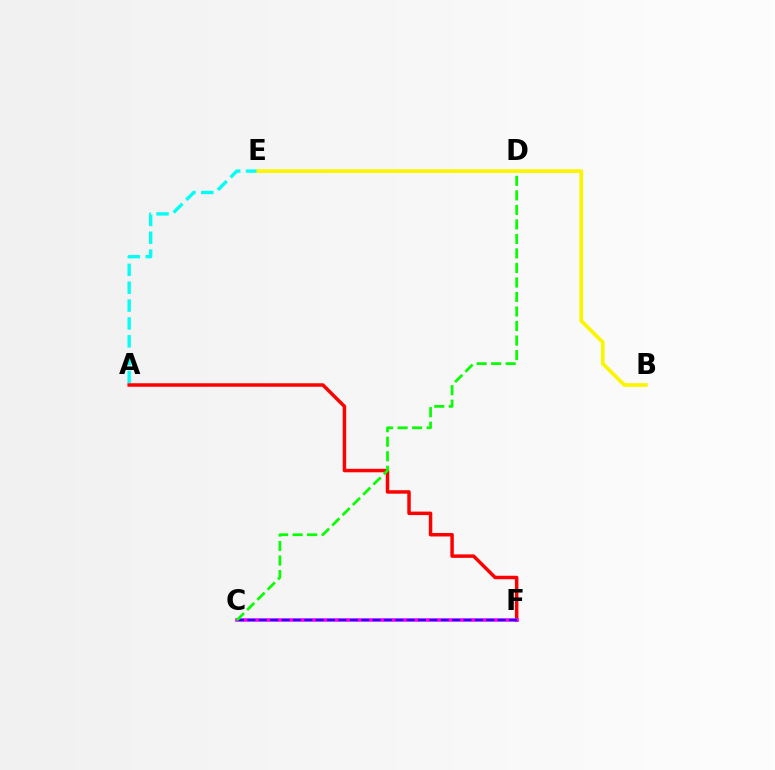{('A', 'E'): [{'color': '#00fff6', 'line_style': 'dashed', 'thickness': 2.43}], ('A', 'F'): [{'color': '#ff0000', 'line_style': 'solid', 'thickness': 2.5}], ('C', 'F'): [{'color': '#ee00ff', 'line_style': 'solid', 'thickness': 2.56}, {'color': '#0010ff', 'line_style': 'dashed', 'thickness': 1.55}], ('C', 'D'): [{'color': '#08ff00', 'line_style': 'dashed', 'thickness': 1.97}], ('B', 'E'): [{'color': '#fcf500', 'line_style': 'solid', 'thickness': 2.67}]}